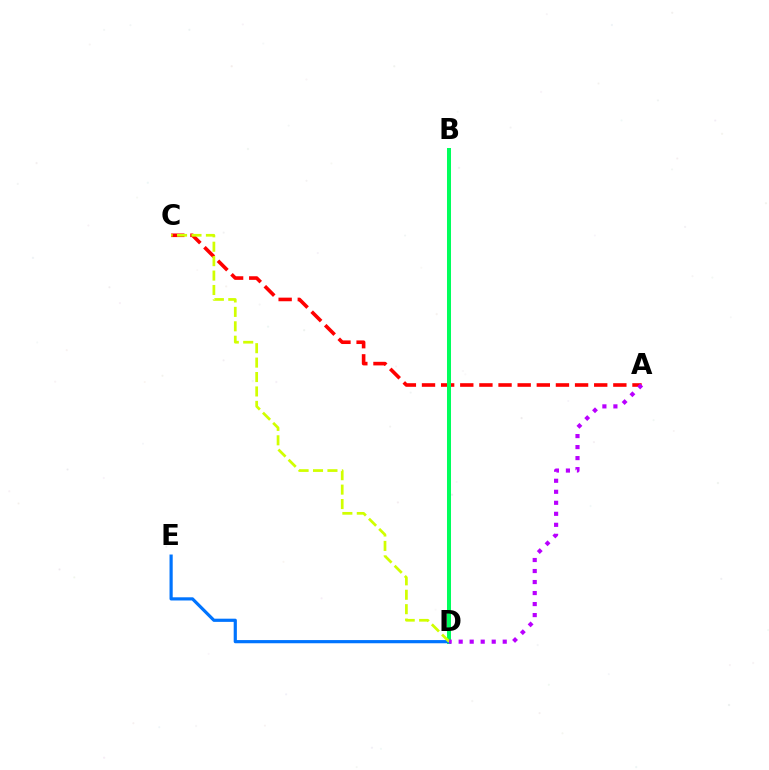{('A', 'C'): [{'color': '#ff0000', 'line_style': 'dashed', 'thickness': 2.6}], ('B', 'D'): [{'color': '#00ff5c', 'line_style': 'solid', 'thickness': 2.89}], ('D', 'E'): [{'color': '#0074ff', 'line_style': 'solid', 'thickness': 2.29}], ('C', 'D'): [{'color': '#d1ff00', 'line_style': 'dashed', 'thickness': 1.96}], ('A', 'D'): [{'color': '#b900ff', 'line_style': 'dotted', 'thickness': 2.99}]}